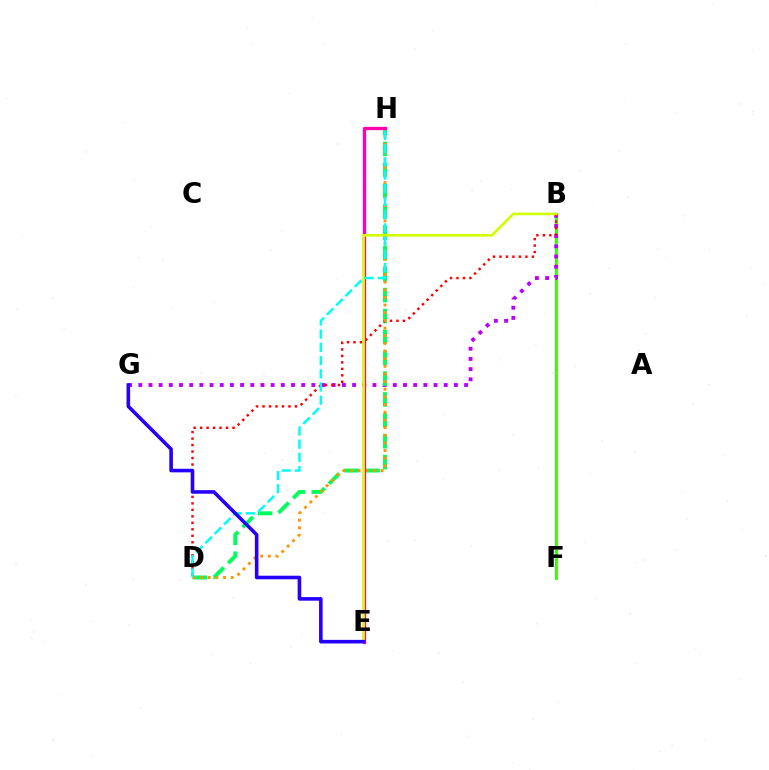{('B', 'F'): [{'color': '#0074ff', 'line_style': 'solid', 'thickness': 1.54}, {'color': '#3dff00', 'line_style': 'solid', 'thickness': 2.07}], ('B', 'G'): [{'color': '#b900ff', 'line_style': 'dotted', 'thickness': 2.77}], ('D', 'H'): [{'color': '#00ff5c', 'line_style': 'dashed', 'thickness': 2.84}, {'color': '#ff9400', 'line_style': 'dotted', 'thickness': 2.08}, {'color': '#00fff6', 'line_style': 'dashed', 'thickness': 1.79}], ('B', 'D'): [{'color': '#ff0000', 'line_style': 'dotted', 'thickness': 1.76}], ('E', 'H'): [{'color': '#ff00ac', 'line_style': 'solid', 'thickness': 2.37}], ('B', 'E'): [{'color': '#d1ff00', 'line_style': 'solid', 'thickness': 1.89}], ('E', 'G'): [{'color': '#2500ff', 'line_style': 'solid', 'thickness': 2.58}]}